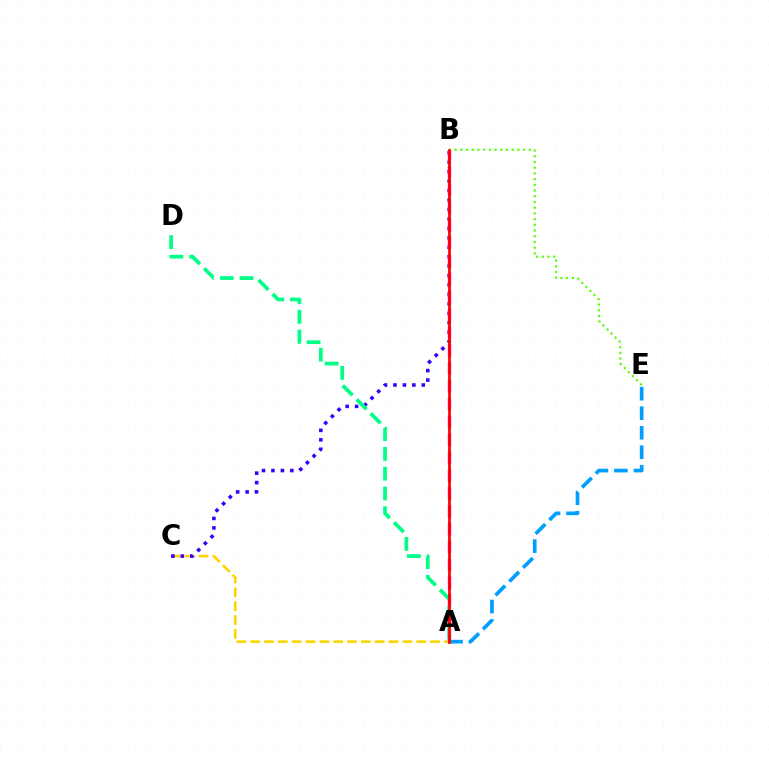{('A', 'C'): [{'color': '#ffd500', 'line_style': 'dashed', 'thickness': 1.88}], ('B', 'E'): [{'color': '#4fff00', 'line_style': 'dotted', 'thickness': 1.55}], ('B', 'C'): [{'color': '#3700ff', 'line_style': 'dotted', 'thickness': 2.57}], ('A', 'B'): [{'color': '#ff00ed', 'line_style': 'dashed', 'thickness': 2.43}, {'color': '#ff0000', 'line_style': 'solid', 'thickness': 1.97}], ('A', 'D'): [{'color': '#00ff86', 'line_style': 'dashed', 'thickness': 2.69}], ('A', 'E'): [{'color': '#009eff', 'line_style': 'dashed', 'thickness': 2.65}]}